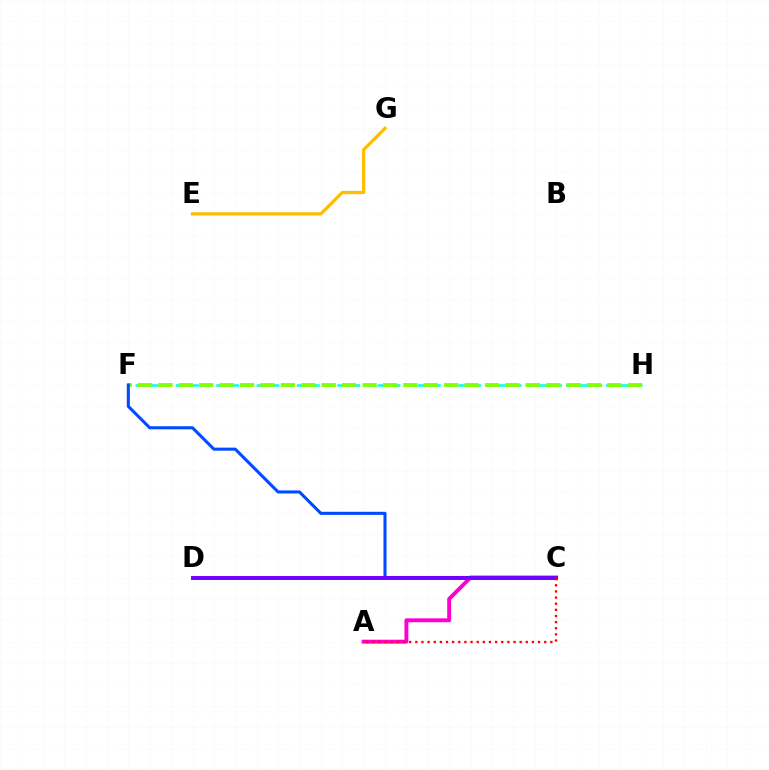{('F', 'H'): [{'color': '#00fff6', 'line_style': 'dashed', 'thickness': 1.83}, {'color': '#84ff00', 'line_style': 'dashed', 'thickness': 2.77}], ('A', 'C'): [{'color': '#ff00cf', 'line_style': 'solid', 'thickness': 2.81}, {'color': '#ff0000', 'line_style': 'dotted', 'thickness': 1.67}], ('C', 'D'): [{'color': '#00ff39', 'line_style': 'solid', 'thickness': 1.58}, {'color': '#7200ff', 'line_style': 'solid', 'thickness': 2.84}], ('C', 'F'): [{'color': '#004bff', 'line_style': 'solid', 'thickness': 2.2}], ('E', 'G'): [{'color': '#ffbd00', 'line_style': 'solid', 'thickness': 2.33}]}